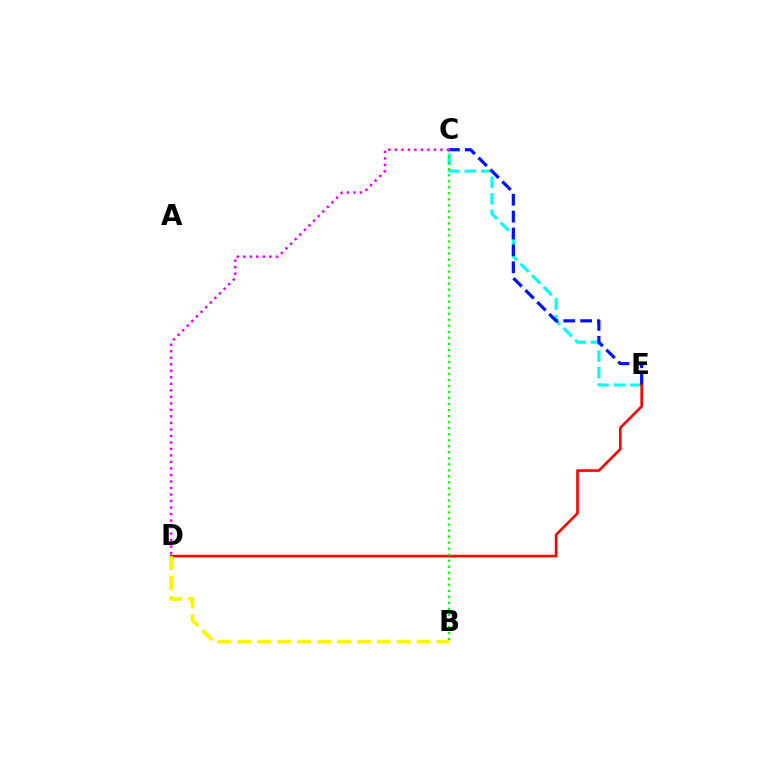{('C', 'E'): [{'color': '#00fff6', 'line_style': 'dashed', 'thickness': 2.24}, {'color': '#0010ff', 'line_style': 'dashed', 'thickness': 2.29}], ('D', 'E'): [{'color': '#ff0000', 'line_style': 'solid', 'thickness': 1.89}], ('B', 'D'): [{'color': '#fcf500', 'line_style': 'dashed', 'thickness': 2.7}], ('B', 'C'): [{'color': '#08ff00', 'line_style': 'dotted', 'thickness': 1.64}], ('C', 'D'): [{'color': '#ee00ff', 'line_style': 'dotted', 'thickness': 1.77}]}